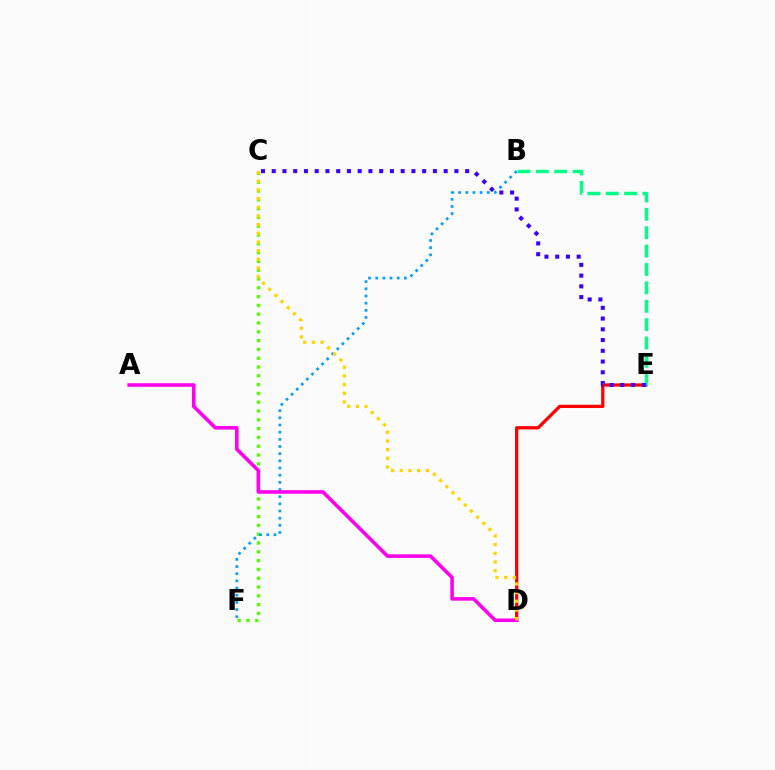{('C', 'F'): [{'color': '#4fff00', 'line_style': 'dotted', 'thickness': 2.39}], ('B', 'F'): [{'color': '#009eff', 'line_style': 'dotted', 'thickness': 1.95}], ('D', 'E'): [{'color': '#ff0000', 'line_style': 'solid', 'thickness': 2.34}], ('B', 'E'): [{'color': '#00ff86', 'line_style': 'dashed', 'thickness': 2.5}], ('A', 'D'): [{'color': '#ff00ed', 'line_style': 'solid', 'thickness': 2.57}], ('C', 'E'): [{'color': '#3700ff', 'line_style': 'dotted', 'thickness': 2.92}], ('C', 'D'): [{'color': '#ffd500', 'line_style': 'dotted', 'thickness': 2.36}]}